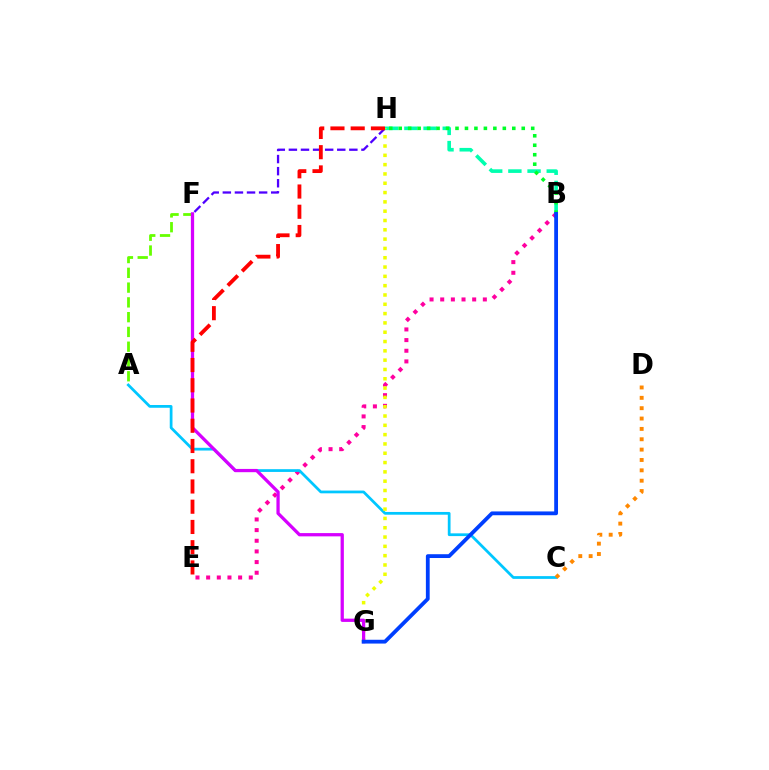{('F', 'H'): [{'color': '#4f00ff', 'line_style': 'dashed', 'thickness': 1.64}], ('B', 'E'): [{'color': '#ff00a0', 'line_style': 'dotted', 'thickness': 2.9}], ('A', 'C'): [{'color': '#00c7ff', 'line_style': 'solid', 'thickness': 1.98}], ('B', 'H'): [{'color': '#00ffaf', 'line_style': 'dashed', 'thickness': 2.61}, {'color': '#00ff27', 'line_style': 'dotted', 'thickness': 2.57}], ('A', 'F'): [{'color': '#66ff00', 'line_style': 'dashed', 'thickness': 2.01}], ('G', 'H'): [{'color': '#eeff00', 'line_style': 'dotted', 'thickness': 2.53}], ('F', 'G'): [{'color': '#d600ff', 'line_style': 'solid', 'thickness': 2.35}], ('E', 'H'): [{'color': '#ff0000', 'line_style': 'dashed', 'thickness': 2.75}], ('B', 'G'): [{'color': '#003fff', 'line_style': 'solid', 'thickness': 2.74}], ('C', 'D'): [{'color': '#ff8800', 'line_style': 'dotted', 'thickness': 2.81}]}